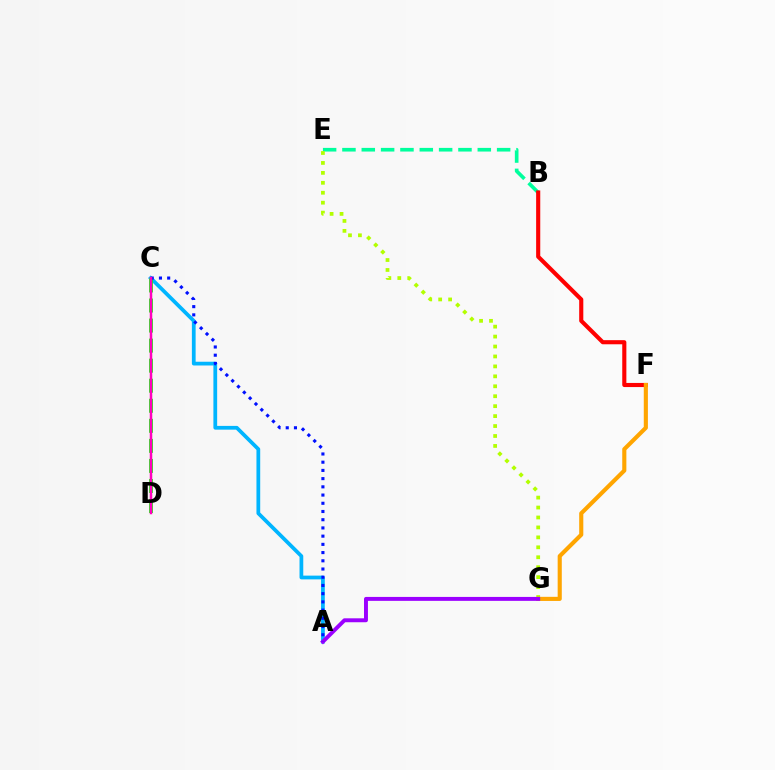{('B', 'E'): [{'color': '#00ff9d', 'line_style': 'dashed', 'thickness': 2.63}], ('E', 'G'): [{'color': '#b3ff00', 'line_style': 'dotted', 'thickness': 2.7}], ('A', 'C'): [{'color': '#00b5ff', 'line_style': 'solid', 'thickness': 2.7}, {'color': '#0010ff', 'line_style': 'dotted', 'thickness': 2.23}], ('C', 'D'): [{'color': '#08ff00', 'line_style': 'dashed', 'thickness': 2.72}, {'color': '#ff00bd', 'line_style': 'solid', 'thickness': 1.79}], ('B', 'F'): [{'color': '#ff0000', 'line_style': 'solid', 'thickness': 2.96}], ('F', 'G'): [{'color': '#ffa500', 'line_style': 'solid', 'thickness': 2.97}], ('A', 'G'): [{'color': '#9b00ff', 'line_style': 'solid', 'thickness': 2.83}]}